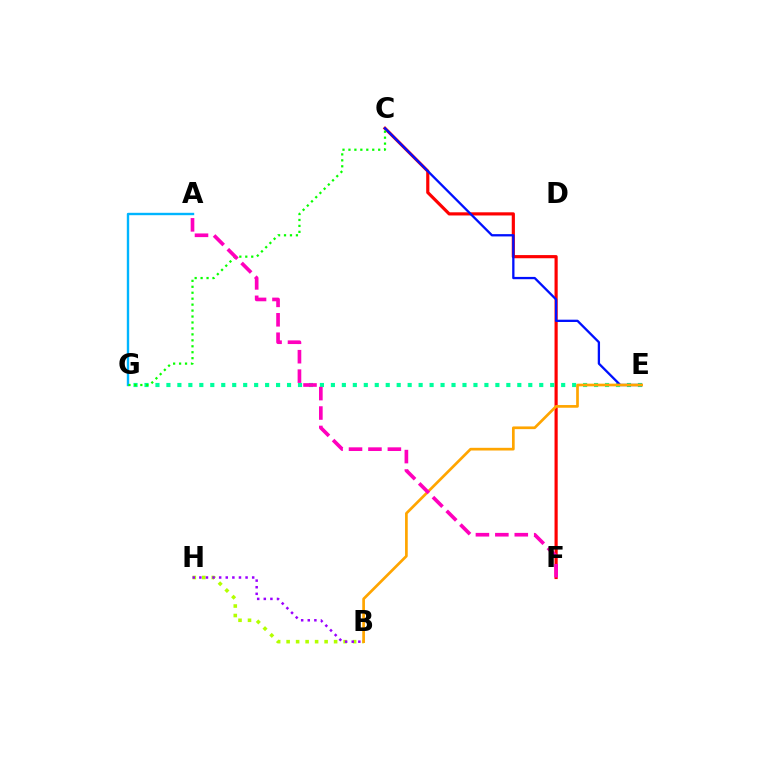{('C', 'F'): [{'color': '#ff0000', 'line_style': 'solid', 'thickness': 2.28}], ('B', 'H'): [{'color': '#b3ff00', 'line_style': 'dotted', 'thickness': 2.58}, {'color': '#9b00ff', 'line_style': 'dotted', 'thickness': 1.79}], ('E', 'G'): [{'color': '#00ff9d', 'line_style': 'dotted', 'thickness': 2.98}], ('C', 'E'): [{'color': '#0010ff', 'line_style': 'solid', 'thickness': 1.66}], ('A', 'G'): [{'color': '#00b5ff', 'line_style': 'solid', 'thickness': 1.72}], ('C', 'G'): [{'color': '#08ff00', 'line_style': 'dotted', 'thickness': 1.62}], ('B', 'E'): [{'color': '#ffa500', 'line_style': 'solid', 'thickness': 1.94}], ('A', 'F'): [{'color': '#ff00bd', 'line_style': 'dashed', 'thickness': 2.64}]}